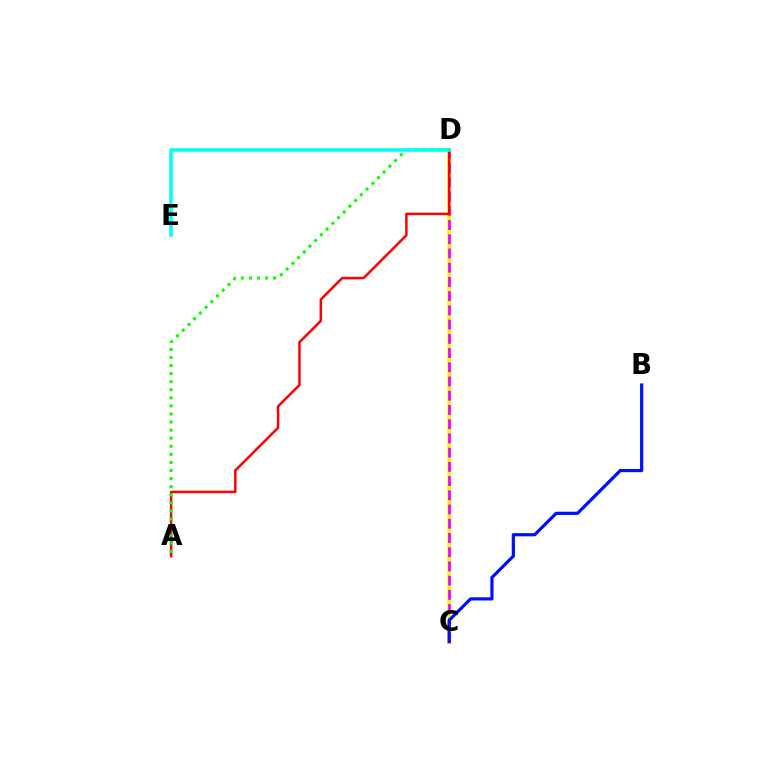{('C', 'D'): [{'color': '#fcf500', 'line_style': 'solid', 'thickness': 2.56}, {'color': '#ee00ff', 'line_style': 'dashed', 'thickness': 1.93}], ('B', 'C'): [{'color': '#0010ff', 'line_style': 'solid', 'thickness': 2.3}], ('A', 'D'): [{'color': '#ff0000', 'line_style': 'solid', 'thickness': 1.8}, {'color': '#08ff00', 'line_style': 'dotted', 'thickness': 2.19}], ('D', 'E'): [{'color': '#00fff6', 'line_style': 'solid', 'thickness': 2.55}]}